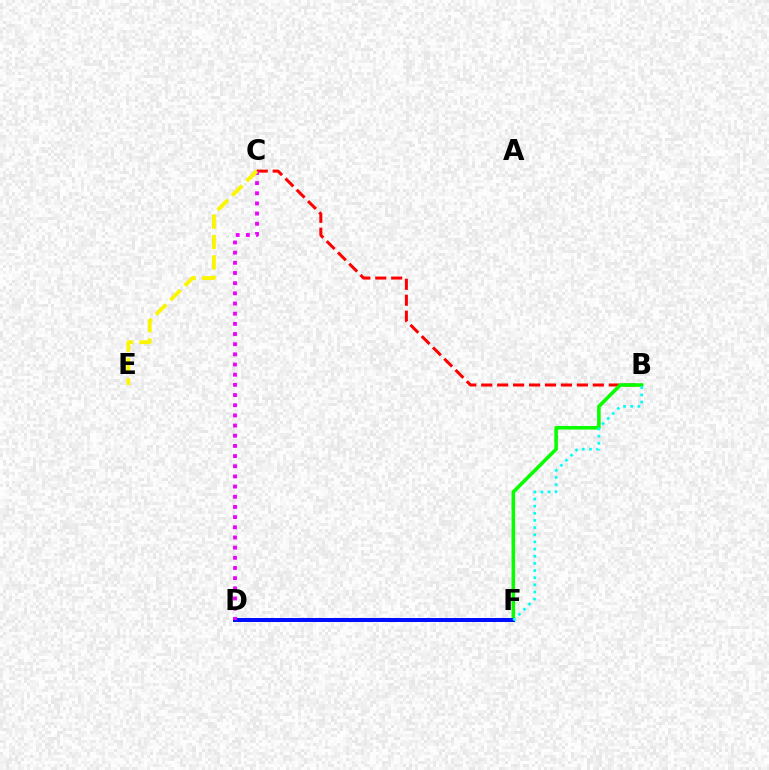{('B', 'C'): [{'color': '#ff0000', 'line_style': 'dashed', 'thickness': 2.17}], ('B', 'F'): [{'color': '#08ff00', 'line_style': 'solid', 'thickness': 2.57}, {'color': '#00fff6', 'line_style': 'dotted', 'thickness': 1.94}], ('D', 'F'): [{'color': '#0010ff', 'line_style': 'solid', 'thickness': 2.88}], ('C', 'D'): [{'color': '#ee00ff', 'line_style': 'dotted', 'thickness': 2.76}], ('C', 'E'): [{'color': '#fcf500', 'line_style': 'dashed', 'thickness': 2.77}]}